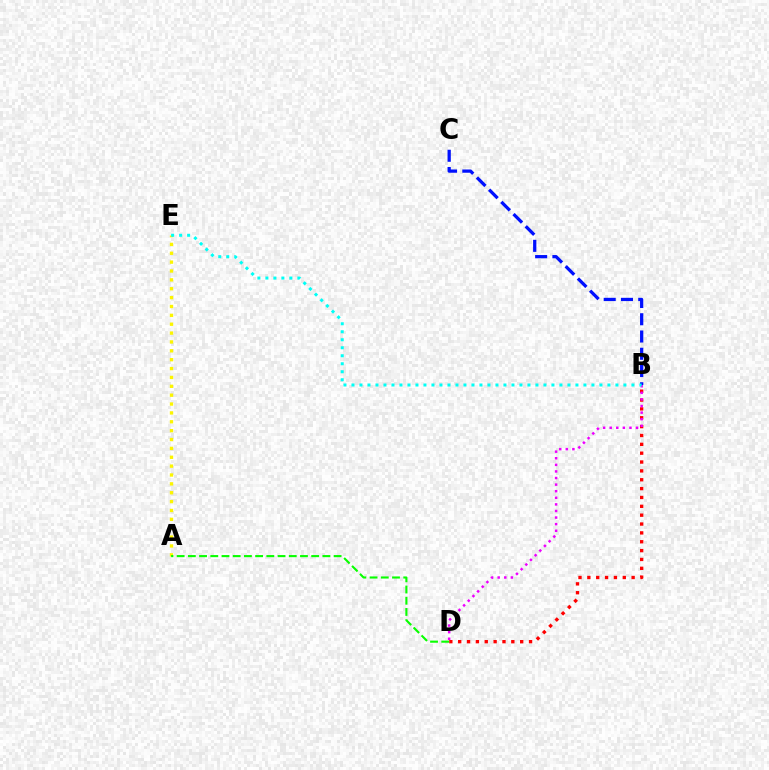{('A', 'E'): [{'color': '#fcf500', 'line_style': 'dotted', 'thickness': 2.41}], ('B', 'C'): [{'color': '#0010ff', 'line_style': 'dashed', 'thickness': 2.34}], ('B', 'D'): [{'color': '#ff0000', 'line_style': 'dotted', 'thickness': 2.41}, {'color': '#ee00ff', 'line_style': 'dotted', 'thickness': 1.79}], ('B', 'E'): [{'color': '#00fff6', 'line_style': 'dotted', 'thickness': 2.17}], ('A', 'D'): [{'color': '#08ff00', 'line_style': 'dashed', 'thickness': 1.52}]}